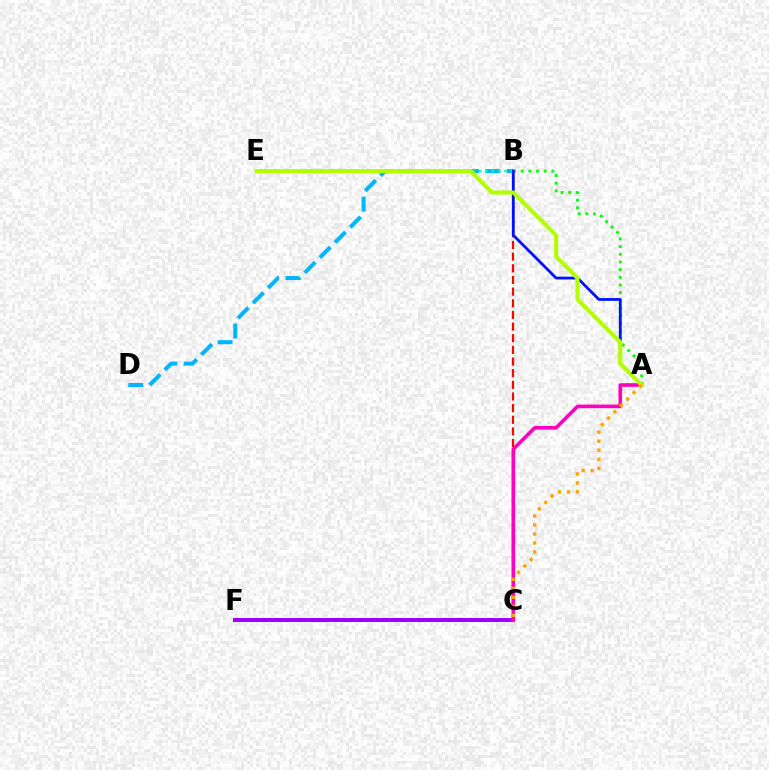{('C', 'F'): [{'color': '#9b00ff', 'line_style': 'solid', 'thickness': 2.86}], ('A', 'B'): [{'color': '#08ff00', 'line_style': 'dotted', 'thickness': 2.08}, {'color': '#0010ff', 'line_style': 'solid', 'thickness': 2.0}], ('B', 'D'): [{'color': '#00b5ff', 'line_style': 'dashed', 'thickness': 2.91}], ('B', 'C'): [{'color': '#ff0000', 'line_style': 'dashed', 'thickness': 1.58}], ('A', 'C'): [{'color': '#ff00bd', 'line_style': 'solid', 'thickness': 2.6}, {'color': '#ffa500', 'line_style': 'dotted', 'thickness': 2.45}], ('B', 'E'): [{'color': '#00ff9d', 'line_style': 'dotted', 'thickness': 1.73}], ('A', 'E'): [{'color': '#b3ff00', 'line_style': 'solid', 'thickness': 2.97}]}